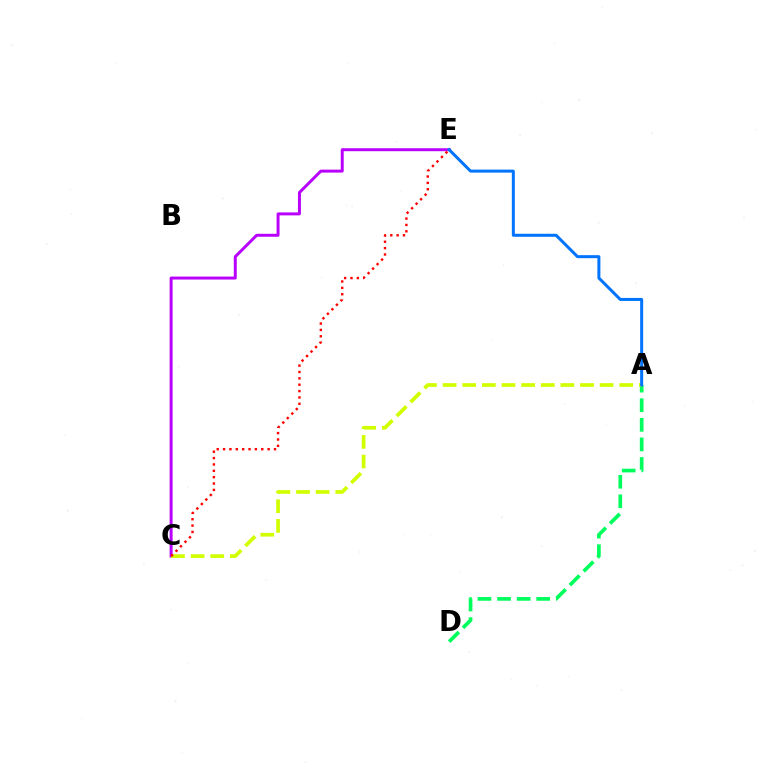{('A', 'D'): [{'color': '#00ff5c', 'line_style': 'dashed', 'thickness': 2.66}], ('C', 'E'): [{'color': '#b900ff', 'line_style': 'solid', 'thickness': 2.13}, {'color': '#ff0000', 'line_style': 'dotted', 'thickness': 1.73}], ('A', 'C'): [{'color': '#d1ff00', 'line_style': 'dashed', 'thickness': 2.67}], ('A', 'E'): [{'color': '#0074ff', 'line_style': 'solid', 'thickness': 2.17}]}